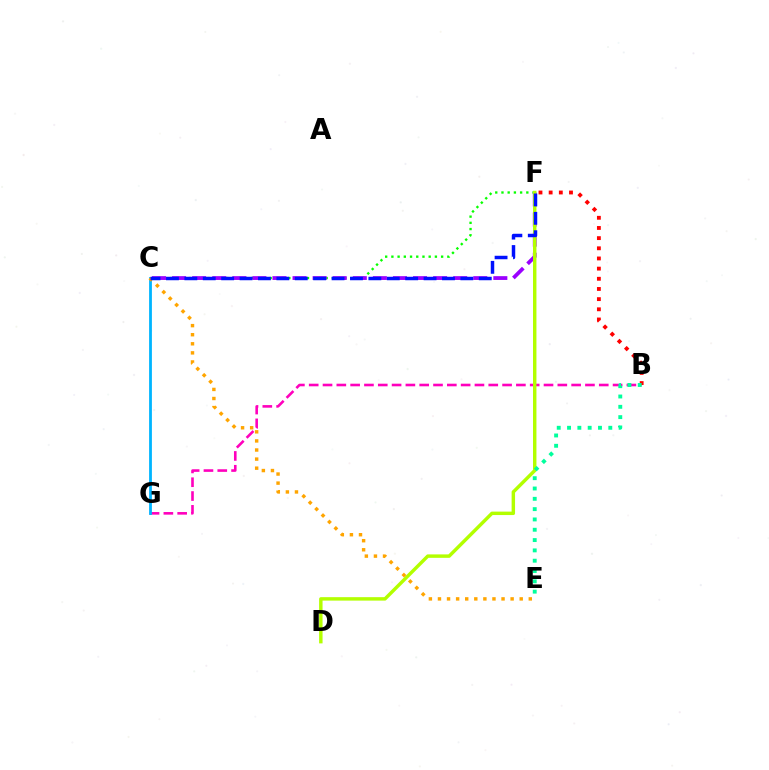{('B', 'G'): [{'color': '#ff00bd', 'line_style': 'dashed', 'thickness': 1.88}], ('C', 'F'): [{'color': '#08ff00', 'line_style': 'dotted', 'thickness': 1.69}, {'color': '#9b00ff', 'line_style': 'dashed', 'thickness': 2.73}, {'color': '#0010ff', 'line_style': 'dashed', 'thickness': 2.5}], ('C', 'G'): [{'color': '#00b5ff', 'line_style': 'solid', 'thickness': 2.02}], ('D', 'F'): [{'color': '#b3ff00', 'line_style': 'solid', 'thickness': 2.48}], ('B', 'F'): [{'color': '#ff0000', 'line_style': 'dotted', 'thickness': 2.76}], ('C', 'E'): [{'color': '#ffa500', 'line_style': 'dotted', 'thickness': 2.47}], ('B', 'E'): [{'color': '#00ff9d', 'line_style': 'dotted', 'thickness': 2.8}]}